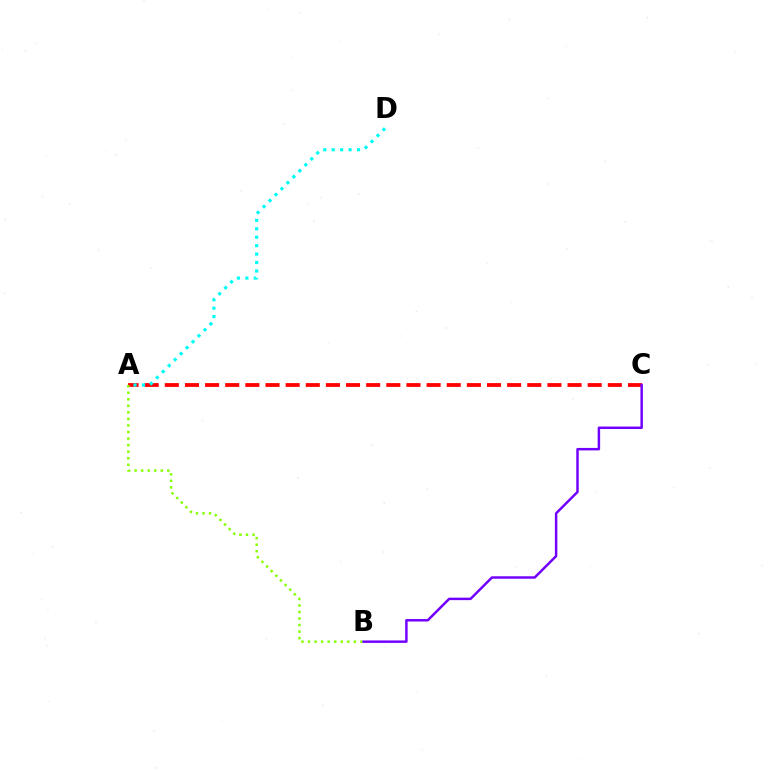{('A', 'C'): [{'color': '#ff0000', 'line_style': 'dashed', 'thickness': 2.74}], ('A', 'B'): [{'color': '#84ff00', 'line_style': 'dotted', 'thickness': 1.78}], ('B', 'C'): [{'color': '#7200ff', 'line_style': 'solid', 'thickness': 1.78}], ('A', 'D'): [{'color': '#00fff6', 'line_style': 'dotted', 'thickness': 2.29}]}